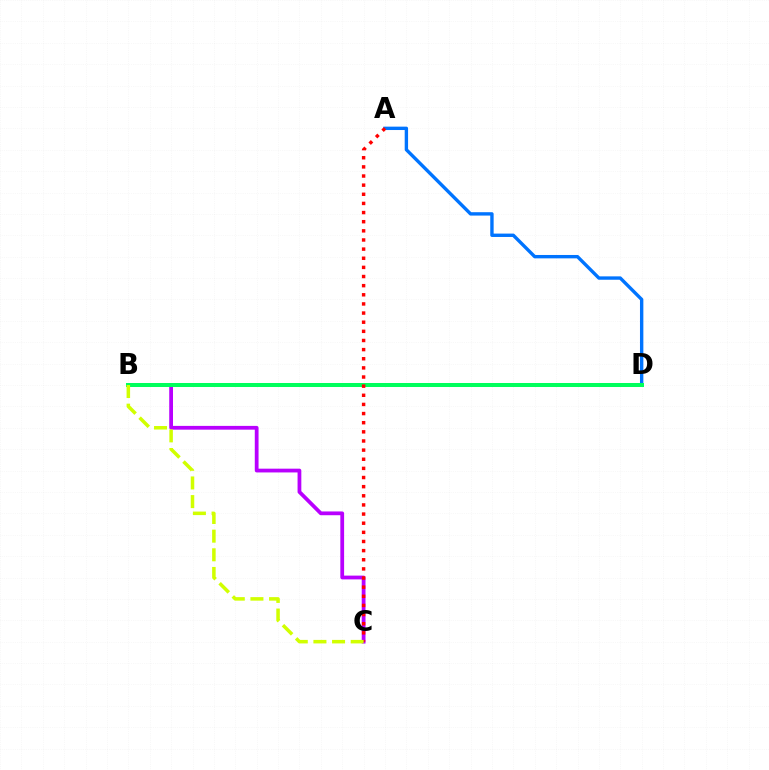{('B', 'C'): [{'color': '#b900ff', 'line_style': 'solid', 'thickness': 2.71}, {'color': '#d1ff00', 'line_style': 'dashed', 'thickness': 2.53}], ('A', 'D'): [{'color': '#0074ff', 'line_style': 'solid', 'thickness': 2.43}], ('B', 'D'): [{'color': '#00ff5c', 'line_style': 'solid', 'thickness': 2.88}], ('A', 'C'): [{'color': '#ff0000', 'line_style': 'dotted', 'thickness': 2.48}]}